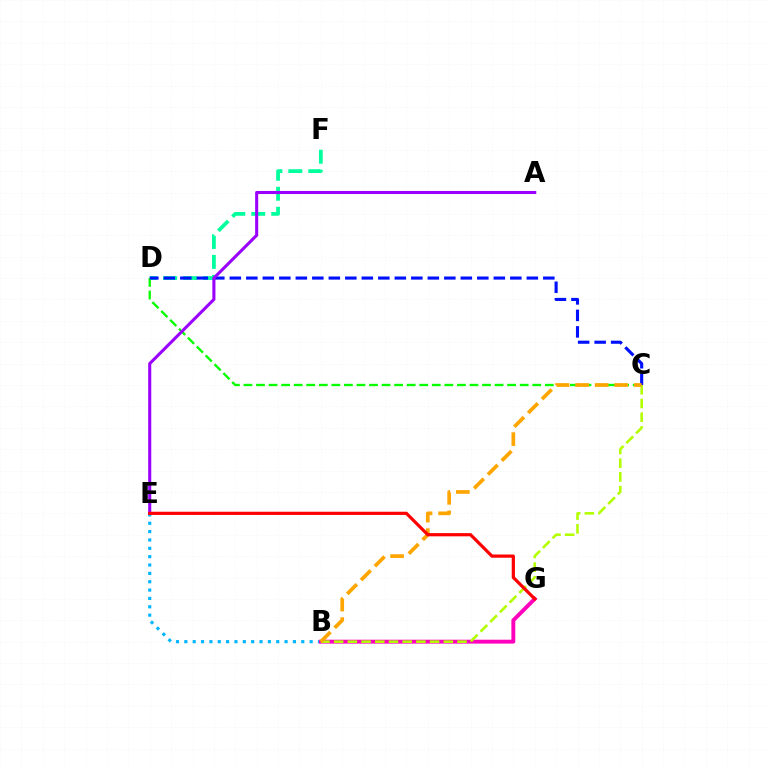{('D', 'F'): [{'color': '#00ff9d', 'line_style': 'dashed', 'thickness': 2.71}], ('C', 'D'): [{'color': '#08ff00', 'line_style': 'dashed', 'thickness': 1.71}, {'color': '#0010ff', 'line_style': 'dashed', 'thickness': 2.24}], ('B', 'E'): [{'color': '#00b5ff', 'line_style': 'dotted', 'thickness': 2.27}], ('B', 'G'): [{'color': '#ff00bd', 'line_style': 'solid', 'thickness': 2.81}], ('B', 'C'): [{'color': '#b3ff00', 'line_style': 'dashed', 'thickness': 1.86}, {'color': '#ffa500', 'line_style': 'dashed', 'thickness': 2.66}], ('A', 'E'): [{'color': '#9b00ff', 'line_style': 'solid', 'thickness': 2.21}], ('E', 'G'): [{'color': '#ff0000', 'line_style': 'solid', 'thickness': 2.31}]}